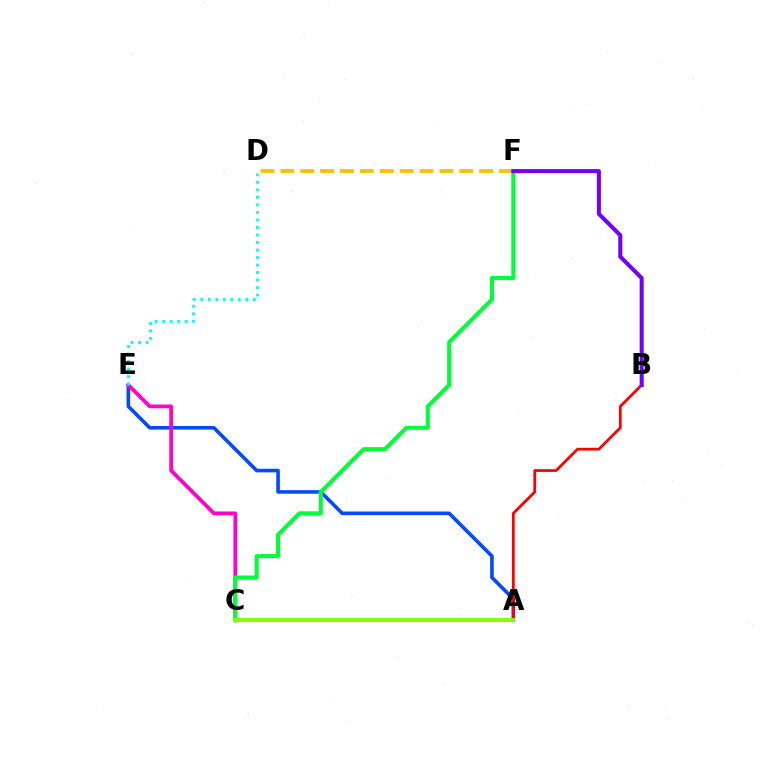{('A', 'E'): [{'color': '#004bff', 'line_style': 'solid', 'thickness': 2.59}], ('A', 'B'): [{'color': '#ff0000', 'line_style': 'solid', 'thickness': 1.99}], ('C', 'E'): [{'color': '#ff00cf', 'line_style': 'solid', 'thickness': 2.69}], ('C', 'F'): [{'color': '#00ff39', 'line_style': 'solid', 'thickness': 2.92}], ('D', 'F'): [{'color': '#ffbd00', 'line_style': 'dashed', 'thickness': 2.7}], ('D', 'E'): [{'color': '#00fff6', 'line_style': 'dotted', 'thickness': 2.04}], ('B', 'F'): [{'color': '#7200ff', 'line_style': 'solid', 'thickness': 2.9}], ('A', 'C'): [{'color': '#84ff00', 'line_style': 'solid', 'thickness': 2.8}]}